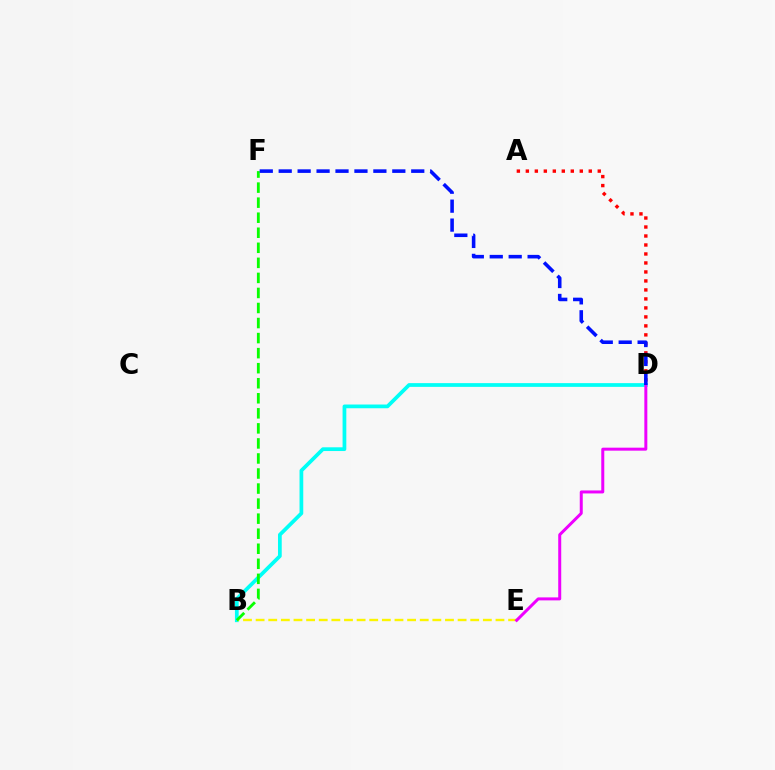{('A', 'D'): [{'color': '#ff0000', 'line_style': 'dotted', 'thickness': 2.44}], ('B', 'D'): [{'color': '#00fff6', 'line_style': 'solid', 'thickness': 2.69}], ('B', 'E'): [{'color': '#fcf500', 'line_style': 'dashed', 'thickness': 1.72}], ('B', 'F'): [{'color': '#08ff00', 'line_style': 'dashed', 'thickness': 2.04}], ('D', 'E'): [{'color': '#ee00ff', 'line_style': 'solid', 'thickness': 2.15}], ('D', 'F'): [{'color': '#0010ff', 'line_style': 'dashed', 'thickness': 2.57}]}